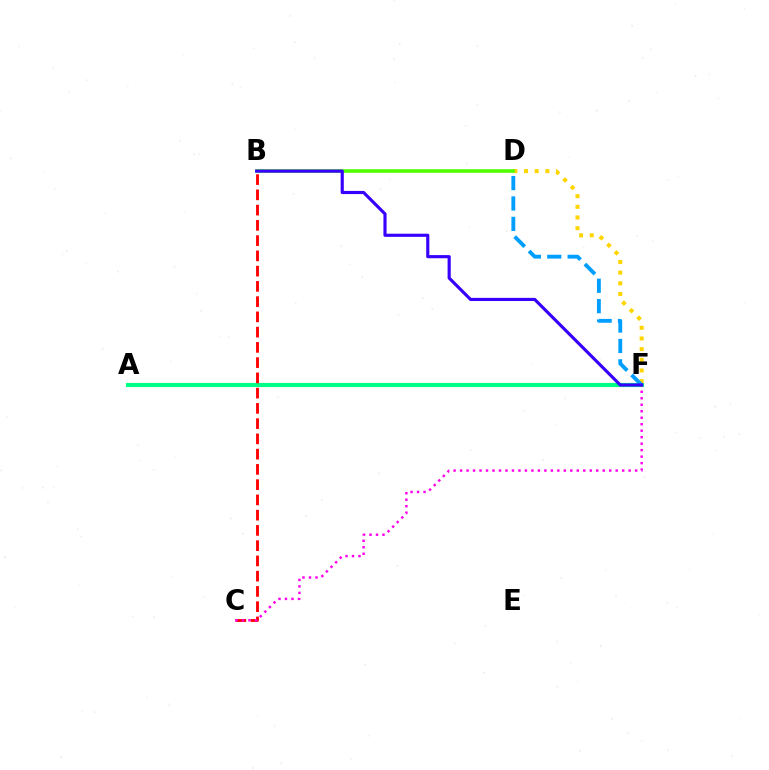{('A', 'F'): [{'color': '#00ff86', 'line_style': 'solid', 'thickness': 2.98}], ('B', 'C'): [{'color': '#ff0000', 'line_style': 'dashed', 'thickness': 2.07}], ('D', 'F'): [{'color': '#ffd500', 'line_style': 'dotted', 'thickness': 2.9}, {'color': '#009eff', 'line_style': 'dashed', 'thickness': 2.77}], ('B', 'D'): [{'color': '#4fff00', 'line_style': 'solid', 'thickness': 2.57}], ('C', 'F'): [{'color': '#ff00ed', 'line_style': 'dotted', 'thickness': 1.76}], ('B', 'F'): [{'color': '#3700ff', 'line_style': 'solid', 'thickness': 2.27}]}